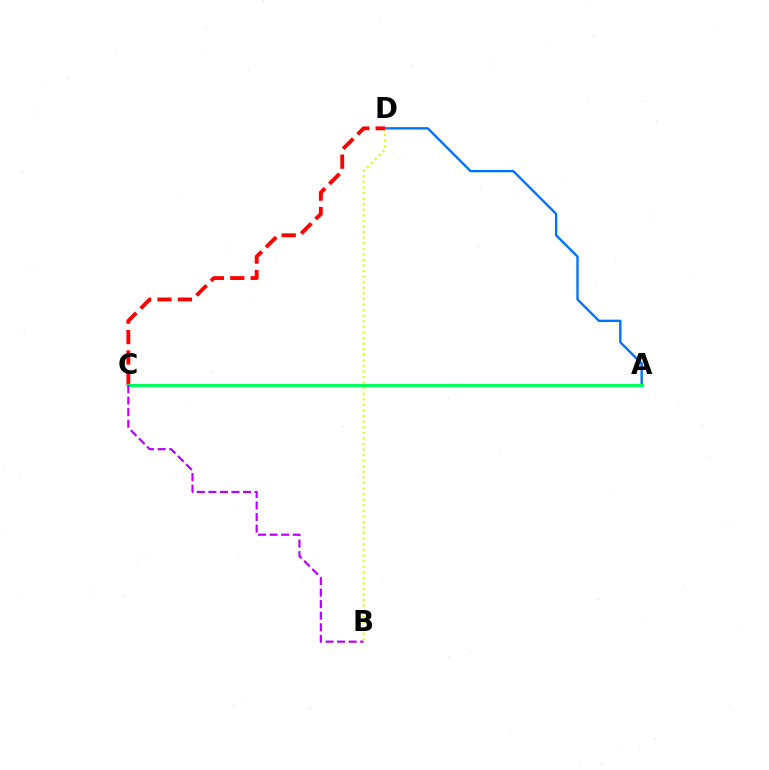{('B', 'D'): [{'color': '#d1ff00', 'line_style': 'dotted', 'thickness': 1.52}], ('A', 'D'): [{'color': '#0074ff', 'line_style': 'solid', 'thickness': 1.71}], ('C', 'D'): [{'color': '#ff0000', 'line_style': 'dashed', 'thickness': 2.77}], ('A', 'C'): [{'color': '#00ff5c', 'line_style': 'solid', 'thickness': 2.27}], ('B', 'C'): [{'color': '#b900ff', 'line_style': 'dashed', 'thickness': 1.57}]}